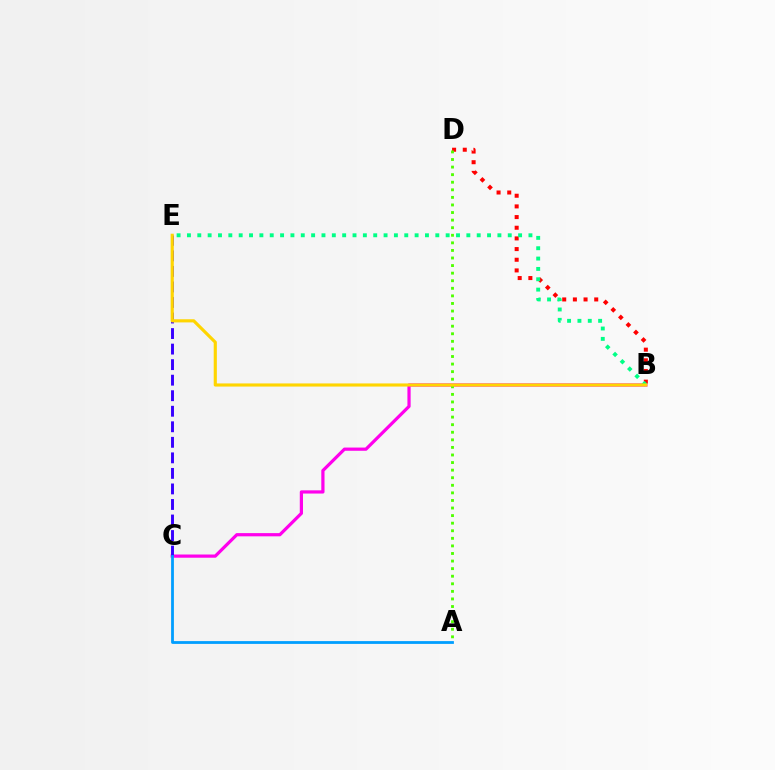{('B', 'D'): [{'color': '#ff0000', 'line_style': 'dotted', 'thickness': 2.9}], ('B', 'C'): [{'color': '#ff00ed', 'line_style': 'solid', 'thickness': 2.31}], ('C', 'E'): [{'color': '#3700ff', 'line_style': 'dashed', 'thickness': 2.11}], ('B', 'E'): [{'color': '#00ff86', 'line_style': 'dotted', 'thickness': 2.81}, {'color': '#ffd500', 'line_style': 'solid', 'thickness': 2.26}], ('A', 'D'): [{'color': '#4fff00', 'line_style': 'dotted', 'thickness': 2.06}], ('A', 'C'): [{'color': '#009eff', 'line_style': 'solid', 'thickness': 2.01}]}